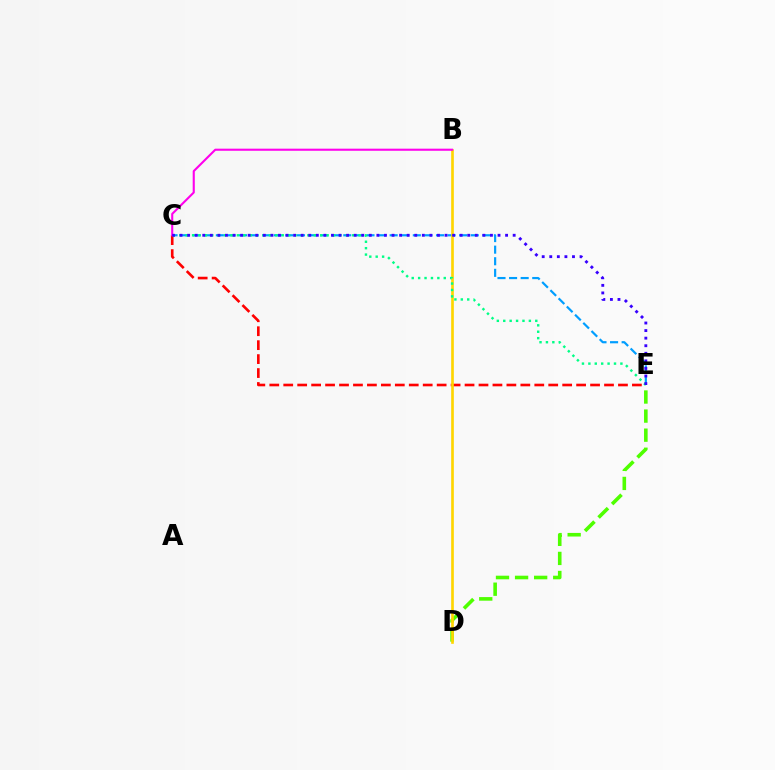{('C', 'E'): [{'color': '#009eff', 'line_style': 'dashed', 'thickness': 1.57}, {'color': '#ff0000', 'line_style': 'dashed', 'thickness': 1.89}, {'color': '#00ff86', 'line_style': 'dotted', 'thickness': 1.74}, {'color': '#3700ff', 'line_style': 'dotted', 'thickness': 2.06}], ('D', 'E'): [{'color': '#4fff00', 'line_style': 'dashed', 'thickness': 2.59}], ('B', 'D'): [{'color': '#ffd500', 'line_style': 'solid', 'thickness': 1.91}], ('B', 'C'): [{'color': '#ff00ed', 'line_style': 'solid', 'thickness': 1.51}]}